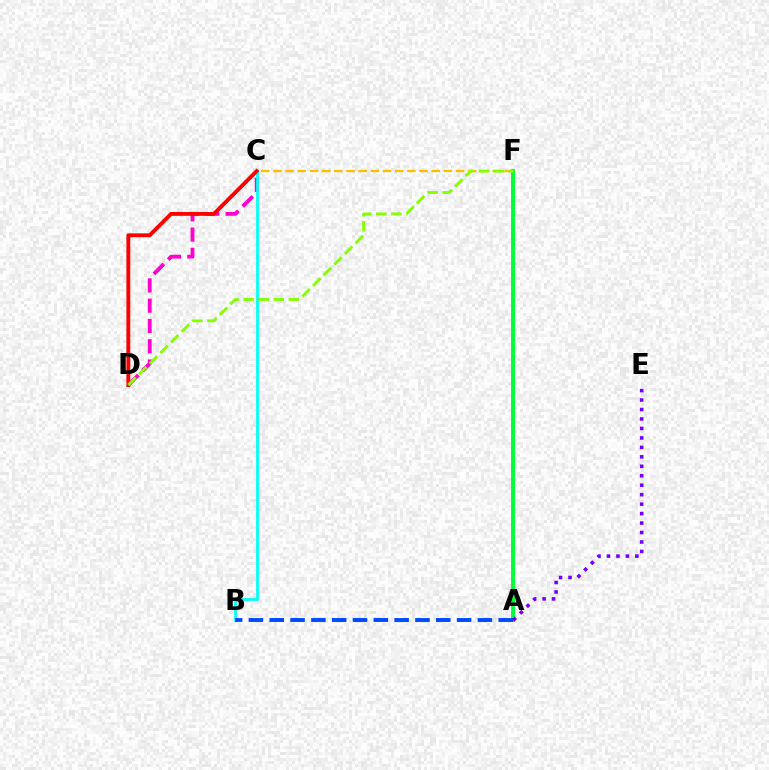{('C', 'F'): [{'color': '#ffbd00', 'line_style': 'dashed', 'thickness': 1.65}], ('A', 'F'): [{'color': '#00ff39', 'line_style': 'solid', 'thickness': 2.81}], ('C', 'D'): [{'color': '#ff00cf', 'line_style': 'dashed', 'thickness': 2.75}, {'color': '#ff0000', 'line_style': 'solid', 'thickness': 2.78}], ('B', 'C'): [{'color': '#00fff6', 'line_style': 'solid', 'thickness': 1.98}], ('A', 'B'): [{'color': '#004bff', 'line_style': 'dashed', 'thickness': 2.83}], ('A', 'E'): [{'color': '#7200ff', 'line_style': 'dotted', 'thickness': 2.57}], ('D', 'F'): [{'color': '#84ff00', 'line_style': 'dashed', 'thickness': 2.04}]}